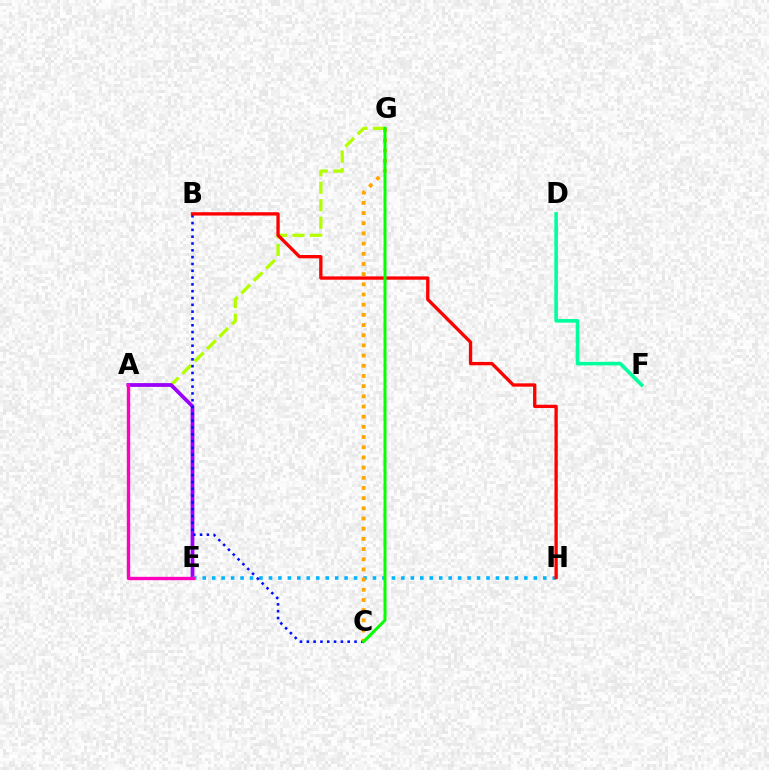{('A', 'G'): [{'color': '#b3ff00', 'line_style': 'dashed', 'thickness': 2.38}], ('A', 'E'): [{'color': '#9b00ff', 'line_style': 'solid', 'thickness': 2.7}, {'color': '#ff00bd', 'line_style': 'solid', 'thickness': 2.41}], ('E', 'H'): [{'color': '#00b5ff', 'line_style': 'dotted', 'thickness': 2.57}], ('B', 'C'): [{'color': '#0010ff', 'line_style': 'dotted', 'thickness': 1.85}], ('B', 'H'): [{'color': '#ff0000', 'line_style': 'solid', 'thickness': 2.39}], ('C', 'G'): [{'color': '#ffa500', 'line_style': 'dotted', 'thickness': 2.77}, {'color': '#08ff00', 'line_style': 'solid', 'thickness': 2.16}], ('D', 'F'): [{'color': '#00ff9d', 'line_style': 'solid', 'thickness': 2.59}]}